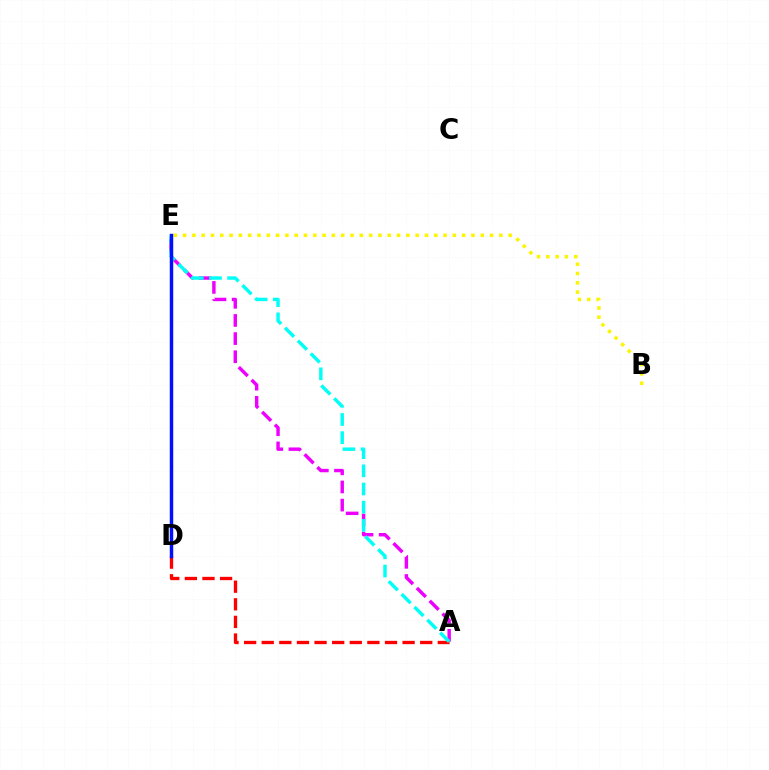{('A', 'D'): [{'color': '#ff0000', 'line_style': 'dashed', 'thickness': 2.39}], ('A', 'E'): [{'color': '#ee00ff', 'line_style': 'dashed', 'thickness': 2.46}, {'color': '#00fff6', 'line_style': 'dashed', 'thickness': 2.47}], ('D', 'E'): [{'color': '#08ff00', 'line_style': 'solid', 'thickness': 1.84}, {'color': '#0010ff', 'line_style': 'solid', 'thickness': 2.49}], ('B', 'E'): [{'color': '#fcf500', 'line_style': 'dotted', 'thickness': 2.53}]}